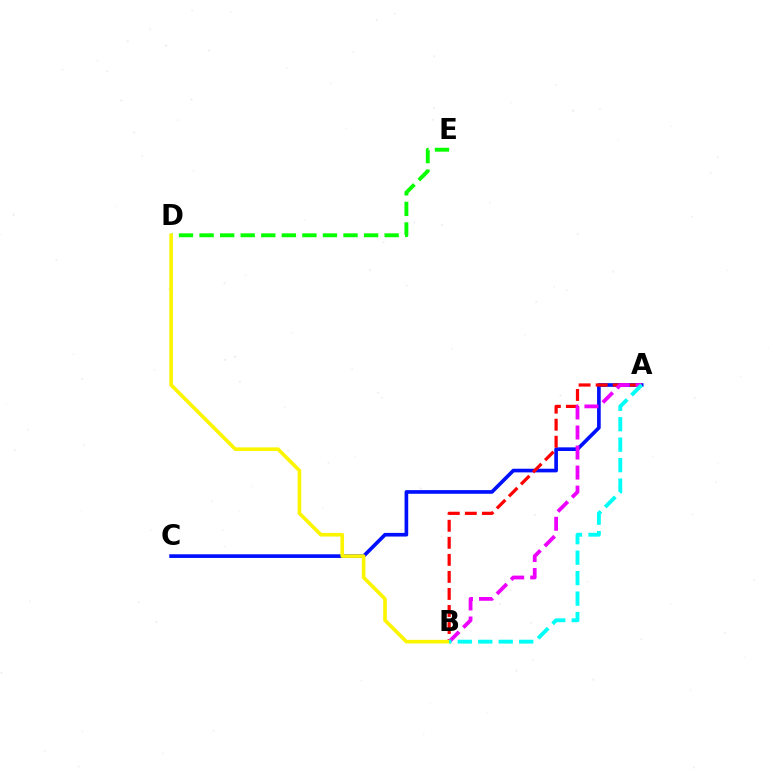{('A', 'C'): [{'color': '#0010ff', 'line_style': 'solid', 'thickness': 2.63}], ('A', 'B'): [{'color': '#ff0000', 'line_style': 'dashed', 'thickness': 2.32}, {'color': '#ee00ff', 'line_style': 'dashed', 'thickness': 2.72}, {'color': '#00fff6', 'line_style': 'dashed', 'thickness': 2.78}], ('D', 'E'): [{'color': '#08ff00', 'line_style': 'dashed', 'thickness': 2.79}], ('B', 'D'): [{'color': '#fcf500', 'line_style': 'solid', 'thickness': 2.6}]}